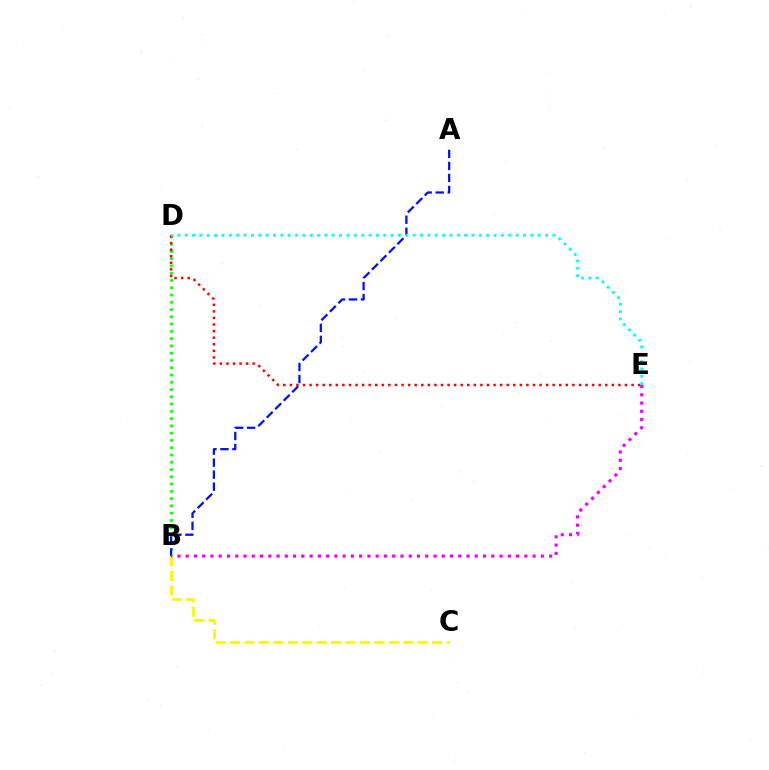{('B', 'D'): [{'color': '#08ff00', 'line_style': 'dotted', 'thickness': 1.98}], ('D', 'E'): [{'color': '#ff0000', 'line_style': 'dotted', 'thickness': 1.79}, {'color': '#00fff6', 'line_style': 'dotted', 'thickness': 2.0}], ('B', 'C'): [{'color': '#fcf500', 'line_style': 'dashed', 'thickness': 1.96}], ('A', 'B'): [{'color': '#0010ff', 'line_style': 'dashed', 'thickness': 1.63}], ('B', 'E'): [{'color': '#ee00ff', 'line_style': 'dotted', 'thickness': 2.24}]}